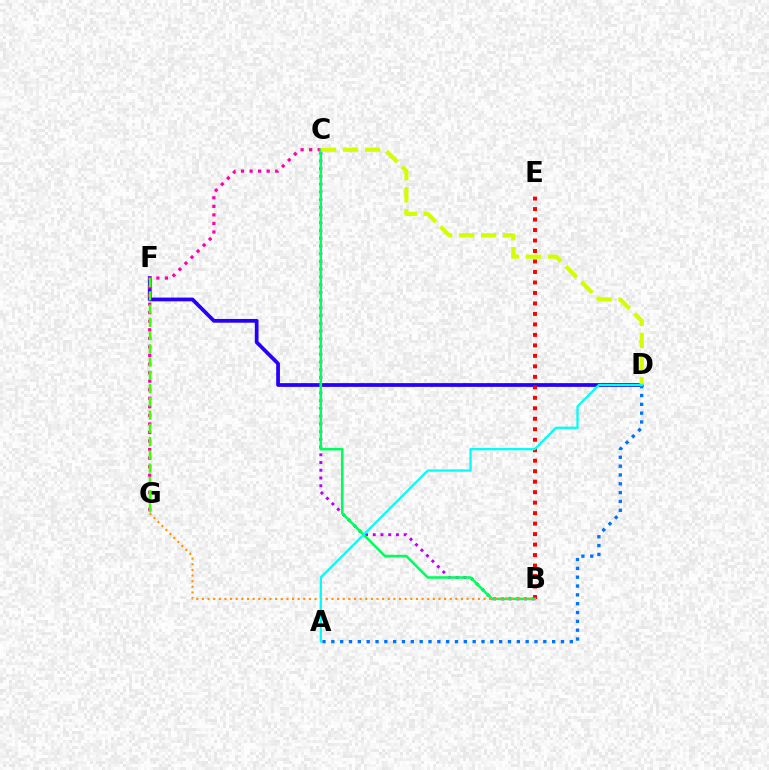{('D', 'F'): [{'color': '#2500ff', 'line_style': 'solid', 'thickness': 2.69}], ('B', 'E'): [{'color': '#ff0000', 'line_style': 'dotted', 'thickness': 2.85}], ('A', 'D'): [{'color': '#0074ff', 'line_style': 'dotted', 'thickness': 2.4}, {'color': '#00fff6', 'line_style': 'solid', 'thickness': 1.64}], ('C', 'G'): [{'color': '#ff00ac', 'line_style': 'dotted', 'thickness': 2.32}], ('B', 'C'): [{'color': '#b900ff', 'line_style': 'dotted', 'thickness': 2.1}, {'color': '#00ff5c', 'line_style': 'solid', 'thickness': 1.86}], ('F', 'G'): [{'color': '#3dff00', 'line_style': 'dashed', 'thickness': 1.8}], ('C', 'D'): [{'color': '#d1ff00', 'line_style': 'dashed', 'thickness': 3.0}], ('B', 'G'): [{'color': '#ff9400', 'line_style': 'dotted', 'thickness': 1.53}]}